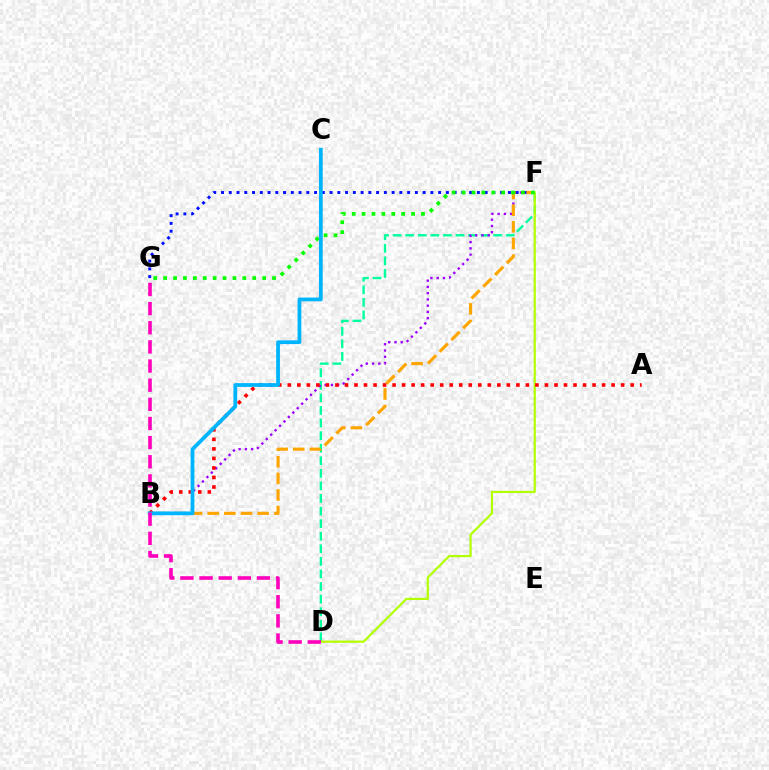{('D', 'F'): [{'color': '#00ff9d', 'line_style': 'dashed', 'thickness': 1.71}, {'color': '#b3ff00', 'line_style': 'solid', 'thickness': 1.59}], ('B', 'F'): [{'color': '#9b00ff', 'line_style': 'dotted', 'thickness': 1.7}, {'color': '#ffa500', 'line_style': 'dashed', 'thickness': 2.26}], ('F', 'G'): [{'color': '#0010ff', 'line_style': 'dotted', 'thickness': 2.11}, {'color': '#08ff00', 'line_style': 'dotted', 'thickness': 2.69}], ('A', 'B'): [{'color': '#ff0000', 'line_style': 'dotted', 'thickness': 2.59}], ('B', 'C'): [{'color': '#00b5ff', 'line_style': 'solid', 'thickness': 2.71}], ('D', 'G'): [{'color': '#ff00bd', 'line_style': 'dashed', 'thickness': 2.6}]}